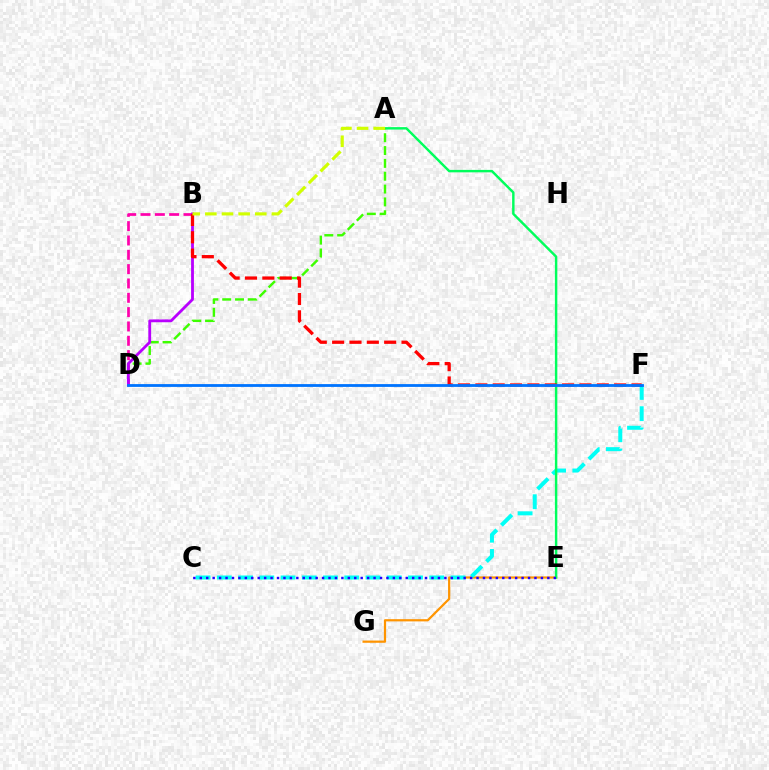{('E', 'G'): [{'color': '#ff9400', 'line_style': 'solid', 'thickness': 1.6}], ('C', 'F'): [{'color': '#00fff6', 'line_style': 'dashed', 'thickness': 2.89}], ('A', 'E'): [{'color': '#00ff5c', 'line_style': 'solid', 'thickness': 1.76}], ('C', 'E'): [{'color': '#2500ff', 'line_style': 'dotted', 'thickness': 1.75}], ('A', 'D'): [{'color': '#3dff00', 'line_style': 'dashed', 'thickness': 1.74}], ('B', 'D'): [{'color': '#ff00ac', 'line_style': 'dashed', 'thickness': 1.95}, {'color': '#b900ff', 'line_style': 'solid', 'thickness': 2.03}], ('B', 'F'): [{'color': '#ff0000', 'line_style': 'dashed', 'thickness': 2.36}], ('A', 'B'): [{'color': '#d1ff00', 'line_style': 'dashed', 'thickness': 2.26}], ('D', 'F'): [{'color': '#0074ff', 'line_style': 'solid', 'thickness': 2.02}]}